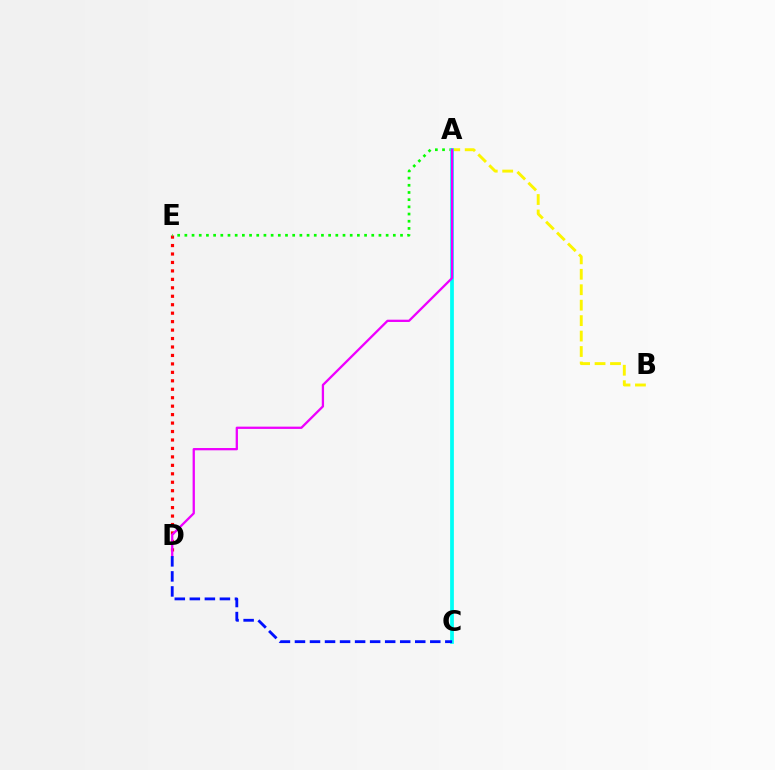{('D', 'E'): [{'color': '#ff0000', 'line_style': 'dotted', 'thickness': 2.3}], ('A', 'B'): [{'color': '#fcf500', 'line_style': 'dashed', 'thickness': 2.1}], ('A', 'E'): [{'color': '#08ff00', 'line_style': 'dotted', 'thickness': 1.95}], ('A', 'C'): [{'color': '#00fff6', 'line_style': 'solid', 'thickness': 2.7}], ('A', 'D'): [{'color': '#ee00ff', 'line_style': 'solid', 'thickness': 1.65}], ('C', 'D'): [{'color': '#0010ff', 'line_style': 'dashed', 'thickness': 2.04}]}